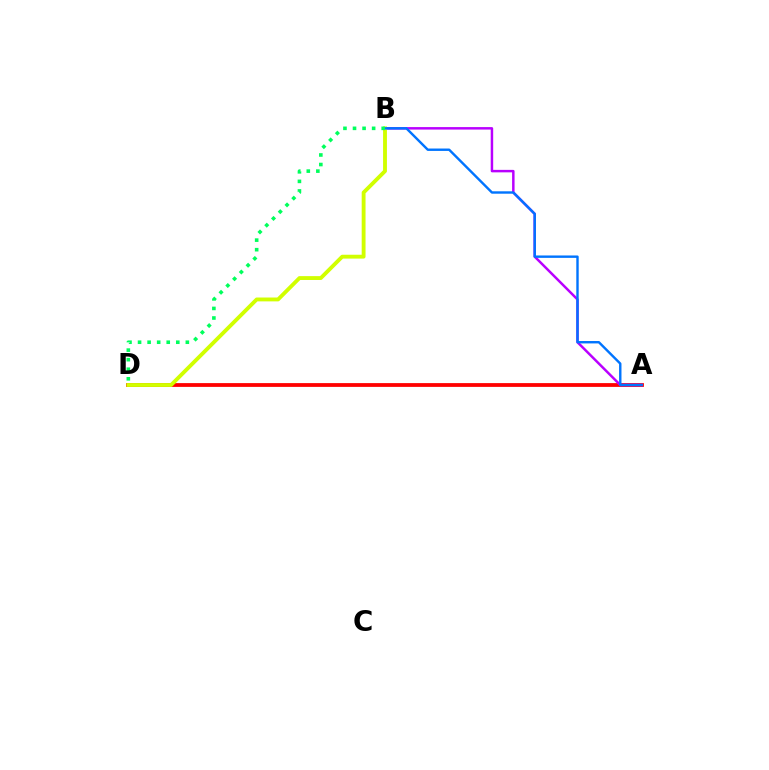{('A', 'D'): [{'color': '#ff0000', 'line_style': 'solid', 'thickness': 2.72}], ('A', 'B'): [{'color': '#b900ff', 'line_style': 'solid', 'thickness': 1.78}, {'color': '#0074ff', 'line_style': 'solid', 'thickness': 1.73}], ('B', 'D'): [{'color': '#d1ff00', 'line_style': 'solid', 'thickness': 2.78}, {'color': '#00ff5c', 'line_style': 'dotted', 'thickness': 2.6}]}